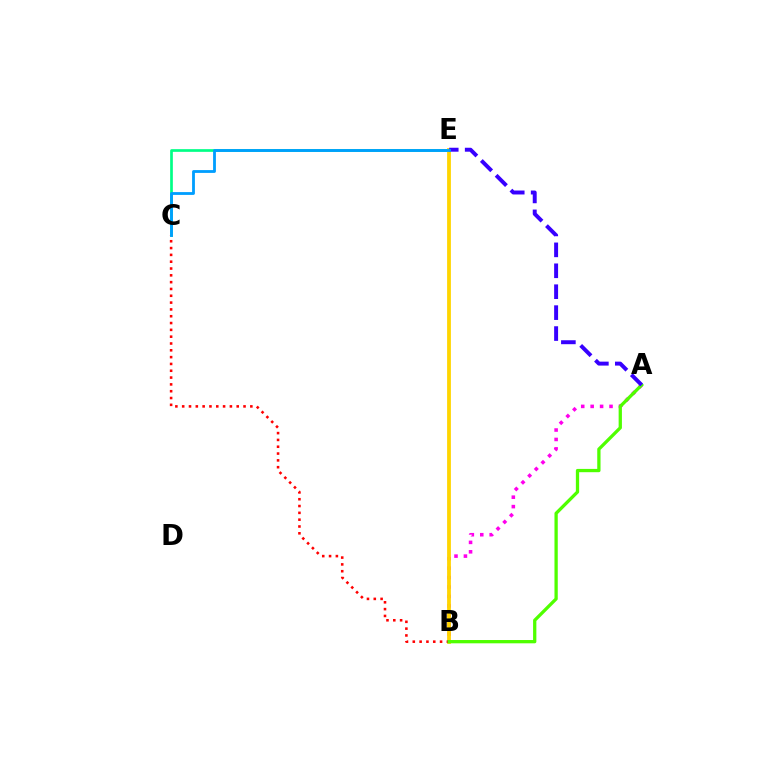{('C', 'E'): [{'color': '#00ff86', 'line_style': 'solid', 'thickness': 1.94}, {'color': '#009eff', 'line_style': 'solid', 'thickness': 2.03}], ('A', 'B'): [{'color': '#ff00ed', 'line_style': 'dotted', 'thickness': 2.56}, {'color': '#4fff00', 'line_style': 'solid', 'thickness': 2.36}], ('B', 'E'): [{'color': '#ffd500', 'line_style': 'solid', 'thickness': 2.73}], ('B', 'C'): [{'color': '#ff0000', 'line_style': 'dotted', 'thickness': 1.85}], ('A', 'E'): [{'color': '#3700ff', 'line_style': 'dashed', 'thickness': 2.84}]}